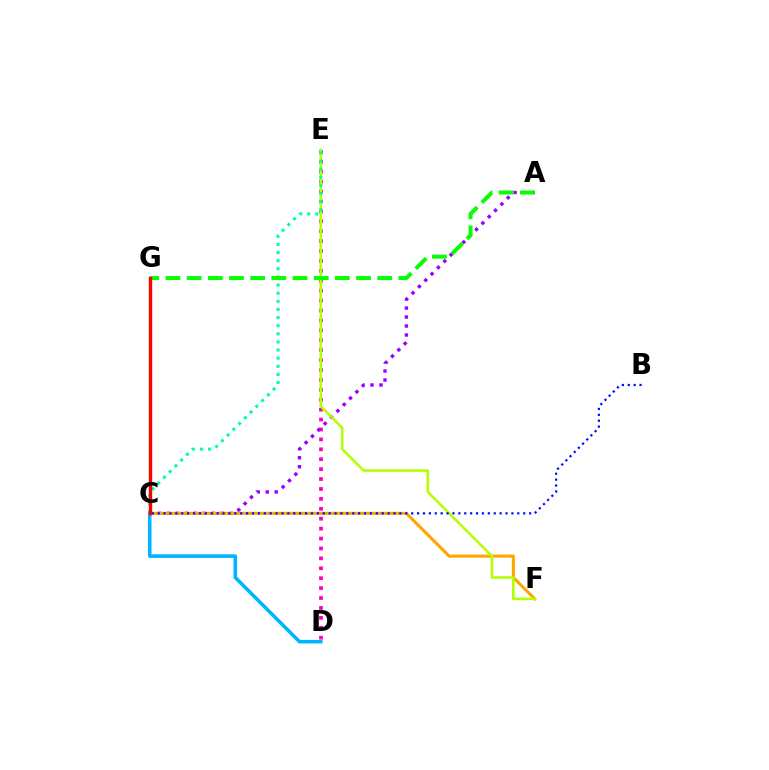{('D', 'E'): [{'color': '#ff00bd', 'line_style': 'dotted', 'thickness': 2.69}], ('A', 'C'): [{'color': '#9b00ff', 'line_style': 'dotted', 'thickness': 2.44}], ('C', 'F'): [{'color': '#ffa500', 'line_style': 'solid', 'thickness': 2.2}], ('E', 'F'): [{'color': '#b3ff00', 'line_style': 'solid', 'thickness': 1.84}], ('C', 'E'): [{'color': '#00ff9d', 'line_style': 'dotted', 'thickness': 2.21}], ('A', 'G'): [{'color': '#08ff00', 'line_style': 'dashed', 'thickness': 2.88}], ('B', 'C'): [{'color': '#0010ff', 'line_style': 'dotted', 'thickness': 1.6}], ('C', 'D'): [{'color': '#00b5ff', 'line_style': 'solid', 'thickness': 2.57}], ('C', 'G'): [{'color': '#ff0000', 'line_style': 'solid', 'thickness': 2.44}]}